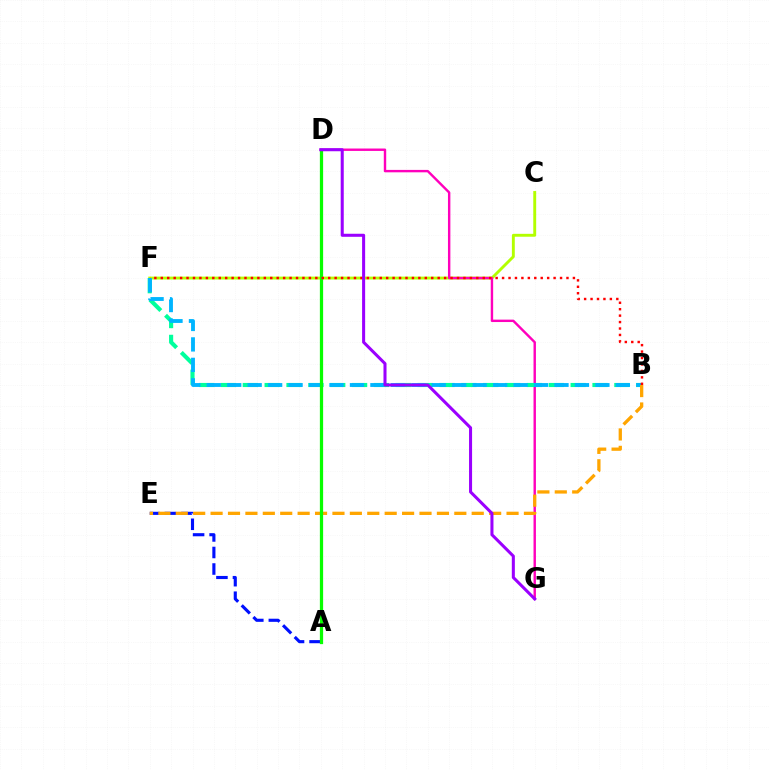{('C', 'F'): [{'color': '#b3ff00', 'line_style': 'solid', 'thickness': 2.09}], ('D', 'G'): [{'color': '#ff00bd', 'line_style': 'solid', 'thickness': 1.74}, {'color': '#9b00ff', 'line_style': 'solid', 'thickness': 2.19}], ('B', 'F'): [{'color': '#00ff9d', 'line_style': 'dashed', 'thickness': 2.97}, {'color': '#00b5ff', 'line_style': 'dashed', 'thickness': 2.78}, {'color': '#ff0000', 'line_style': 'dotted', 'thickness': 1.75}], ('A', 'E'): [{'color': '#0010ff', 'line_style': 'dashed', 'thickness': 2.25}], ('B', 'E'): [{'color': '#ffa500', 'line_style': 'dashed', 'thickness': 2.36}], ('A', 'D'): [{'color': '#08ff00', 'line_style': 'solid', 'thickness': 2.34}]}